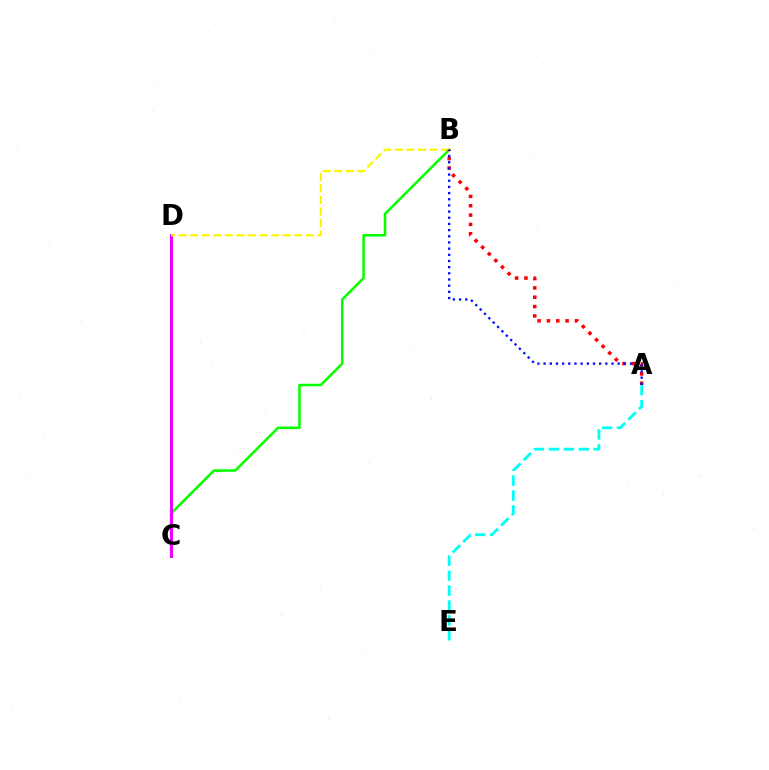{('B', 'C'): [{'color': '#08ff00', 'line_style': 'solid', 'thickness': 1.83}], ('C', 'D'): [{'color': '#ee00ff', 'line_style': 'solid', 'thickness': 2.16}], ('B', 'D'): [{'color': '#fcf500', 'line_style': 'dashed', 'thickness': 1.57}], ('A', 'B'): [{'color': '#ff0000', 'line_style': 'dotted', 'thickness': 2.53}, {'color': '#0010ff', 'line_style': 'dotted', 'thickness': 1.68}], ('A', 'E'): [{'color': '#00fff6', 'line_style': 'dashed', 'thickness': 2.02}]}